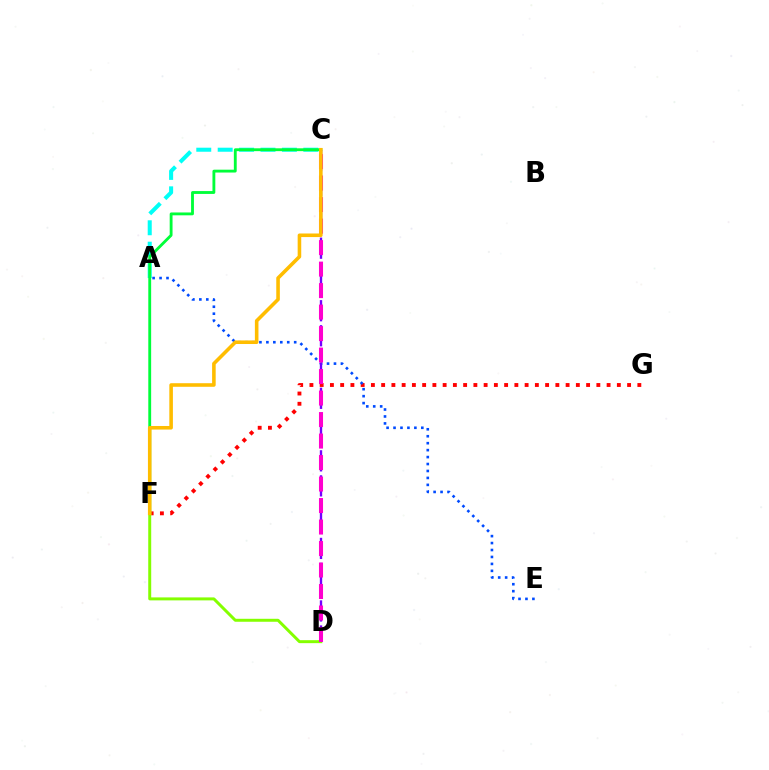{('A', 'C'): [{'color': '#00fff6', 'line_style': 'dashed', 'thickness': 2.91}], ('F', 'G'): [{'color': '#ff0000', 'line_style': 'dotted', 'thickness': 2.78}], ('D', 'F'): [{'color': '#84ff00', 'line_style': 'solid', 'thickness': 2.14}], ('C', 'F'): [{'color': '#00ff39', 'line_style': 'solid', 'thickness': 2.05}, {'color': '#ffbd00', 'line_style': 'solid', 'thickness': 2.58}], ('A', 'E'): [{'color': '#004bff', 'line_style': 'dotted', 'thickness': 1.89}], ('C', 'D'): [{'color': '#7200ff', 'line_style': 'dashed', 'thickness': 1.7}, {'color': '#ff00cf', 'line_style': 'dashed', 'thickness': 2.92}]}